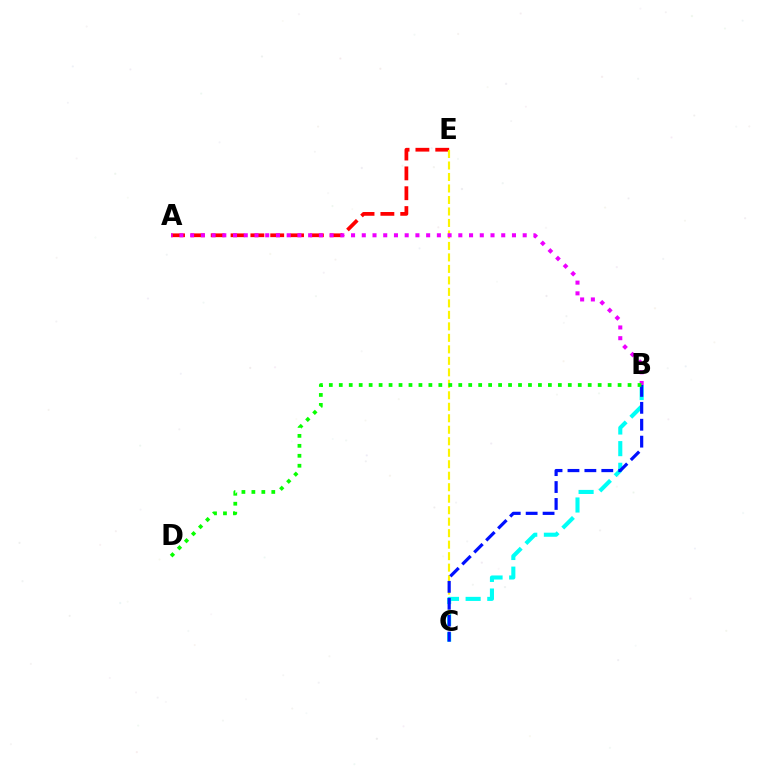{('B', 'C'): [{'color': '#00fff6', 'line_style': 'dashed', 'thickness': 2.94}, {'color': '#0010ff', 'line_style': 'dashed', 'thickness': 2.3}], ('A', 'E'): [{'color': '#ff0000', 'line_style': 'dashed', 'thickness': 2.7}], ('C', 'E'): [{'color': '#fcf500', 'line_style': 'dashed', 'thickness': 1.56}], ('A', 'B'): [{'color': '#ee00ff', 'line_style': 'dotted', 'thickness': 2.91}], ('B', 'D'): [{'color': '#08ff00', 'line_style': 'dotted', 'thickness': 2.71}]}